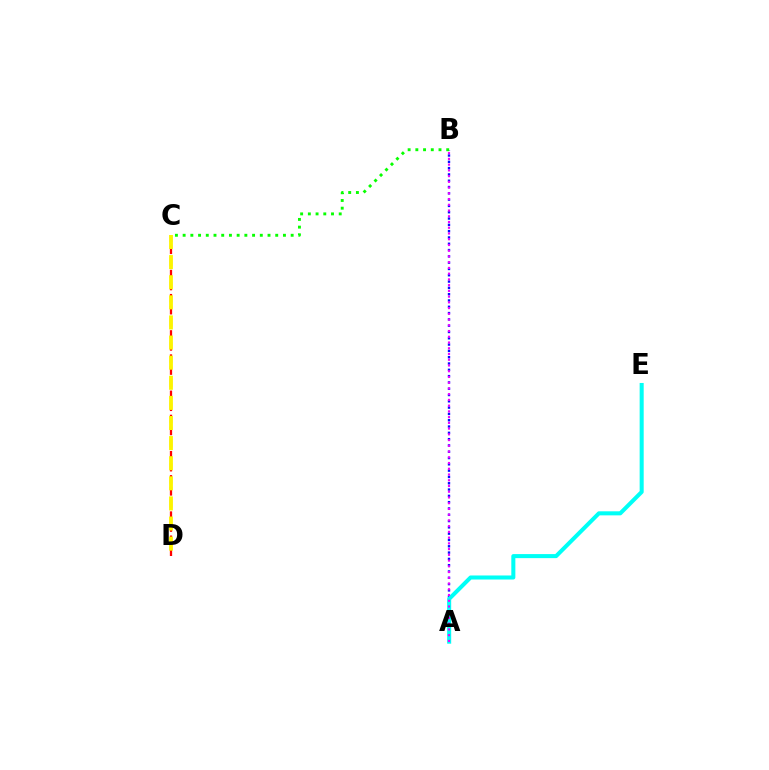{('C', 'D'): [{'color': '#ff0000', 'line_style': 'dashed', 'thickness': 1.64}, {'color': '#fcf500', 'line_style': 'dashed', 'thickness': 2.73}], ('A', 'B'): [{'color': '#0010ff', 'line_style': 'dotted', 'thickness': 1.71}, {'color': '#ee00ff', 'line_style': 'dotted', 'thickness': 1.56}], ('A', 'E'): [{'color': '#00fff6', 'line_style': 'solid', 'thickness': 2.91}], ('B', 'C'): [{'color': '#08ff00', 'line_style': 'dotted', 'thickness': 2.1}]}